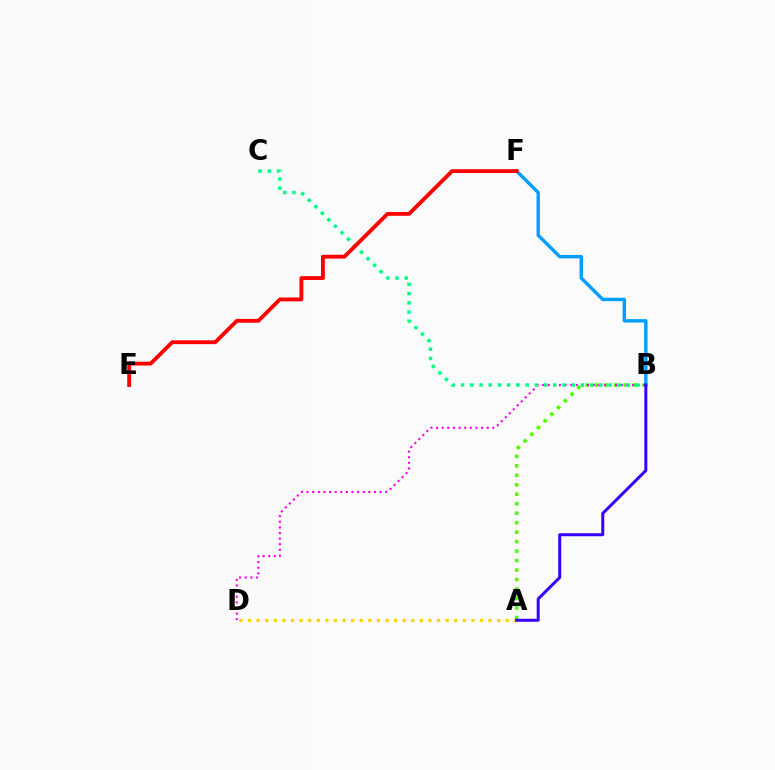{('A', 'B'): [{'color': '#4fff00', 'line_style': 'dotted', 'thickness': 2.57}, {'color': '#3700ff', 'line_style': 'solid', 'thickness': 2.16}], ('A', 'D'): [{'color': '#ffd500', 'line_style': 'dotted', 'thickness': 2.33}], ('B', 'D'): [{'color': '#ff00ed', 'line_style': 'dotted', 'thickness': 1.53}], ('B', 'C'): [{'color': '#00ff86', 'line_style': 'dotted', 'thickness': 2.5}], ('B', 'F'): [{'color': '#009eff', 'line_style': 'solid', 'thickness': 2.45}], ('E', 'F'): [{'color': '#ff0000', 'line_style': 'solid', 'thickness': 2.76}]}